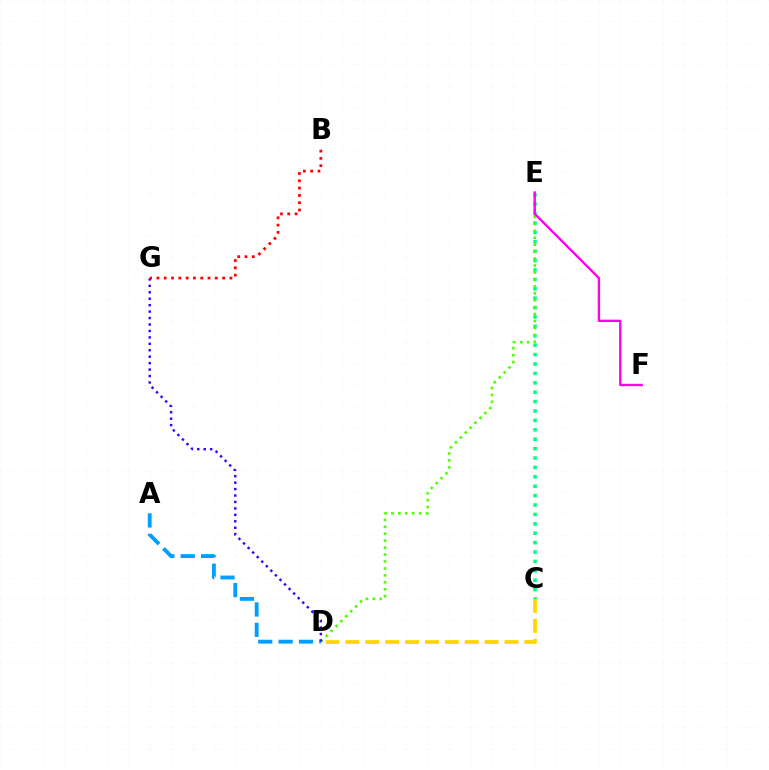{('A', 'D'): [{'color': '#009eff', 'line_style': 'dashed', 'thickness': 2.77}], ('C', 'E'): [{'color': '#00ff86', 'line_style': 'dotted', 'thickness': 2.55}], ('C', 'D'): [{'color': '#ffd500', 'line_style': 'dashed', 'thickness': 2.7}], ('D', 'E'): [{'color': '#4fff00', 'line_style': 'dotted', 'thickness': 1.89}], ('D', 'G'): [{'color': '#3700ff', 'line_style': 'dotted', 'thickness': 1.75}], ('B', 'G'): [{'color': '#ff0000', 'line_style': 'dotted', 'thickness': 1.98}], ('E', 'F'): [{'color': '#ff00ed', 'line_style': 'solid', 'thickness': 1.7}]}